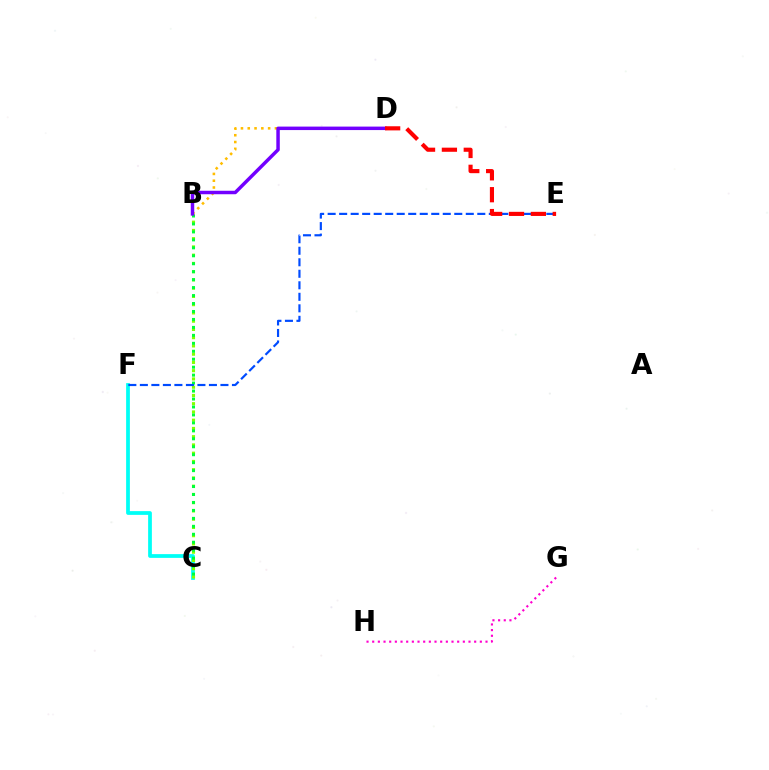{('G', 'H'): [{'color': '#ff00cf', 'line_style': 'dotted', 'thickness': 1.54}], ('C', 'F'): [{'color': '#00fff6', 'line_style': 'solid', 'thickness': 2.7}], ('B', 'C'): [{'color': '#84ff00', 'line_style': 'dotted', 'thickness': 2.24}, {'color': '#00ff39', 'line_style': 'dotted', 'thickness': 2.16}], ('B', 'D'): [{'color': '#ffbd00', 'line_style': 'dotted', 'thickness': 1.85}, {'color': '#7200ff', 'line_style': 'solid', 'thickness': 2.5}], ('E', 'F'): [{'color': '#004bff', 'line_style': 'dashed', 'thickness': 1.56}], ('D', 'E'): [{'color': '#ff0000', 'line_style': 'dashed', 'thickness': 2.97}]}